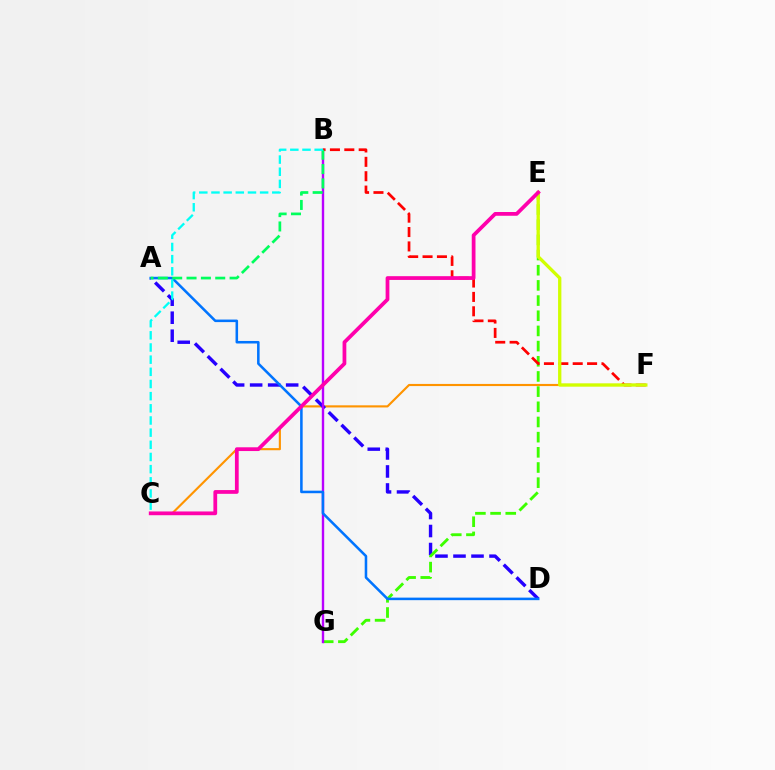{('C', 'F'): [{'color': '#ff9400', 'line_style': 'solid', 'thickness': 1.54}], ('A', 'D'): [{'color': '#2500ff', 'line_style': 'dashed', 'thickness': 2.45}, {'color': '#0074ff', 'line_style': 'solid', 'thickness': 1.83}], ('E', 'G'): [{'color': '#3dff00', 'line_style': 'dashed', 'thickness': 2.06}], ('B', 'G'): [{'color': '#b900ff', 'line_style': 'solid', 'thickness': 1.71}], ('B', 'F'): [{'color': '#ff0000', 'line_style': 'dashed', 'thickness': 1.95}], ('A', 'B'): [{'color': '#00ff5c', 'line_style': 'dashed', 'thickness': 1.95}], ('B', 'C'): [{'color': '#00fff6', 'line_style': 'dashed', 'thickness': 1.65}], ('E', 'F'): [{'color': '#d1ff00', 'line_style': 'solid', 'thickness': 2.38}], ('C', 'E'): [{'color': '#ff00ac', 'line_style': 'solid', 'thickness': 2.7}]}